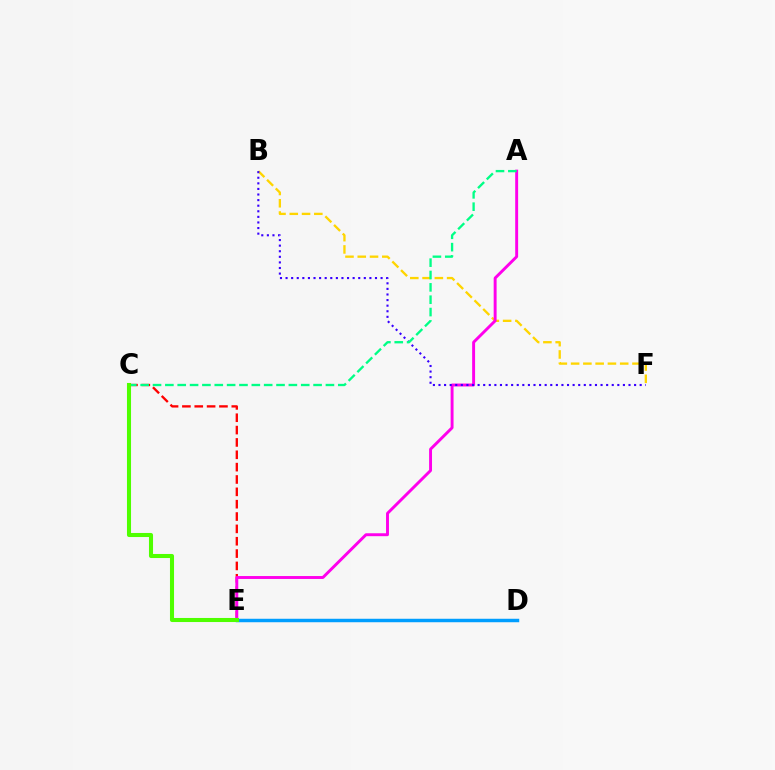{('C', 'E'): [{'color': '#ff0000', 'line_style': 'dashed', 'thickness': 1.68}, {'color': '#4fff00', 'line_style': 'solid', 'thickness': 2.93}], ('B', 'F'): [{'color': '#ffd500', 'line_style': 'dashed', 'thickness': 1.67}, {'color': '#3700ff', 'line_style': 'dotted', 'thickness': 1.52}], ('A', 'E'): [{'color': '#ff00ed', 'line_style': 'solid', 'thickness': 2.1}], ('A', 'C'): [{'color': '#00ff86', 'line_style': 'dashed', 'thickness': 1.68}], ('D', 'E'): [{'color': '#009eff', 'line_style': 'solid', 'thickness': 2.49}]}